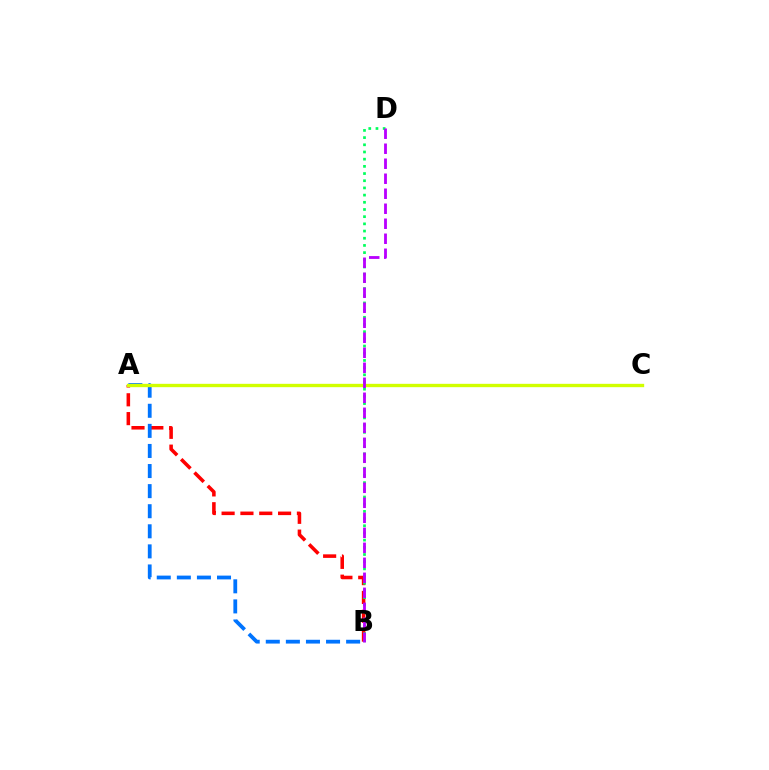{('A', 'B'): [{'color': '#ff0000', 'line_style': 'dashed', 'thickness': 2.56}, {'color': '#0074ff', 'line_style': 'dashed', 'thickness': 2.73}], ('B', 'D'): [{'color': '#00ff5c', 'line_style': 'dotted', 'thickness': 1.95}, {'color': '#b900ff', 'line_style': 'dashed', 'thickness': 2.04}], ('A', 'C'): [{'color': '#d1ff00', 'line_style': 'solid', 'thickness': 2.41}]}